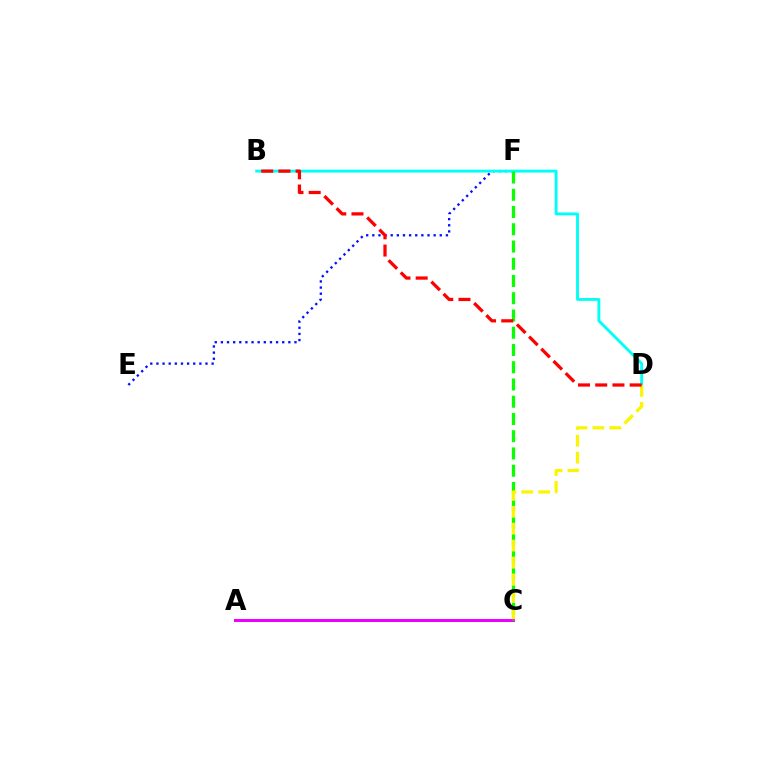{('A', 'C'): [{'color': '#ee00ff', 'line_style': 'solid', 'thickness': 2.16}], ('E', 'F'): [{'color': '#0010ff', 'line_style': 'dotted', 'thickness': 1.67}], ('B', 'D'): [{'color': '#00fff6', 'line_style': 'solid', 'thickness': 2.07}, {'color': '#ff0000', 'line_style': 'dashed', 'thickness': 2.34}], ('C', 'F'): [{'color': '#08ff00', 'line_style': 'dashed', 'thickness': 2.34}], ('C', 'D'): [{'color': '#fcf500', 'line_style': 'dashed', 'thickness': 2.3}]}